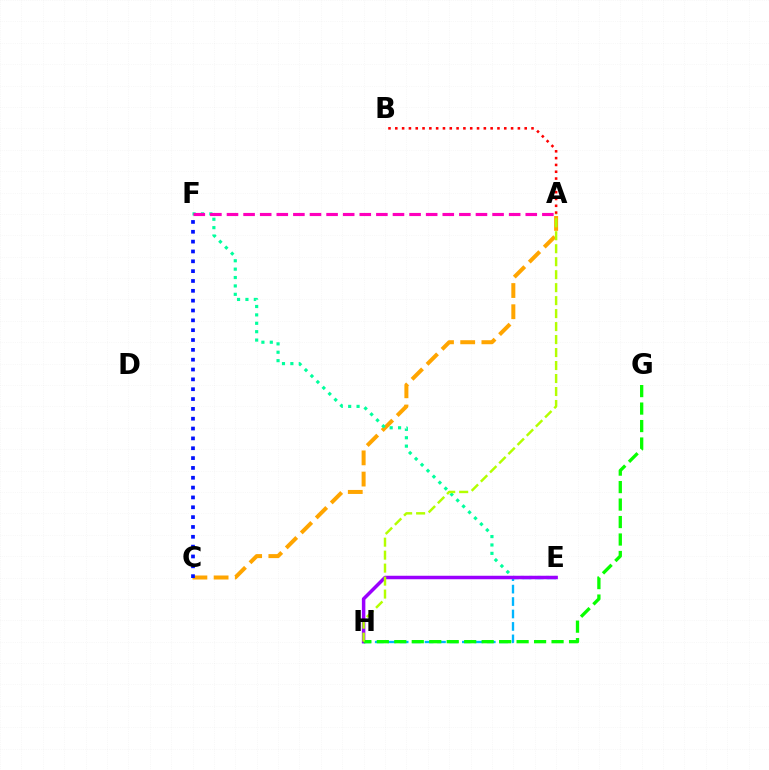{('E', 'H'): [{'color': '#00b5ff', 'line_style': 'dashed', 'thickness': 1.69}, {'color': '#9b00ff', 'line_style': 'solid', 'thickness': 2.51}], ('A', 'C'): [{'color': '#ffa500', 'line_style': 'dashed', 'thickness': 2.88}], ('E', 'F'): [{'color': '#00ff9d', 'line_style': 'dotted', 'thickness': 2.28}], ('A', 'B'): [{'color': '#ff0000', 'line_style': 'dotted', 'thickness': 1.85}], ('C', 'F'): [{'color': '#0010ff', 'line_style': 'dotted', 'thickness': 2.67}], ('G', 'H'): [{'color': '#08ff00', 'line_style': 'dashed', 'thickness': 2.37}], ('A', 'F'): [{'color': '#ff00bd', 'line_style': 'dashed', 'thickness': 2.25}], ('A', 'H'): [{'color': '#b3ff00', 'line_style': 'dashed', 'thickness': 1.76}]}